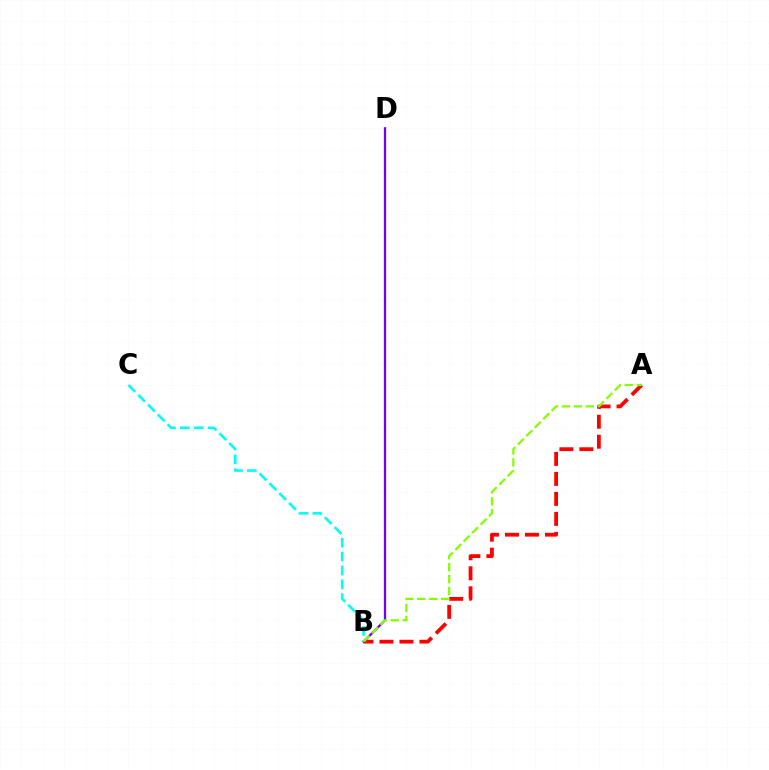{('B', 'D'): [{'color': '#7200ff', 'line_style': 'solid', 'thickness': 1.65}], ('A', 'B'): [{'color': '#ff0000', 'line_style': 'dashed', 'thickness': 2.72}, {'color': '#84ff00', 'line_style': 'dashed', 'thickness': 1.62}], ('B', 'C'): [{'color': '#00fff6', 'line_style': 'dashed', 'thickness': 1.89}]}